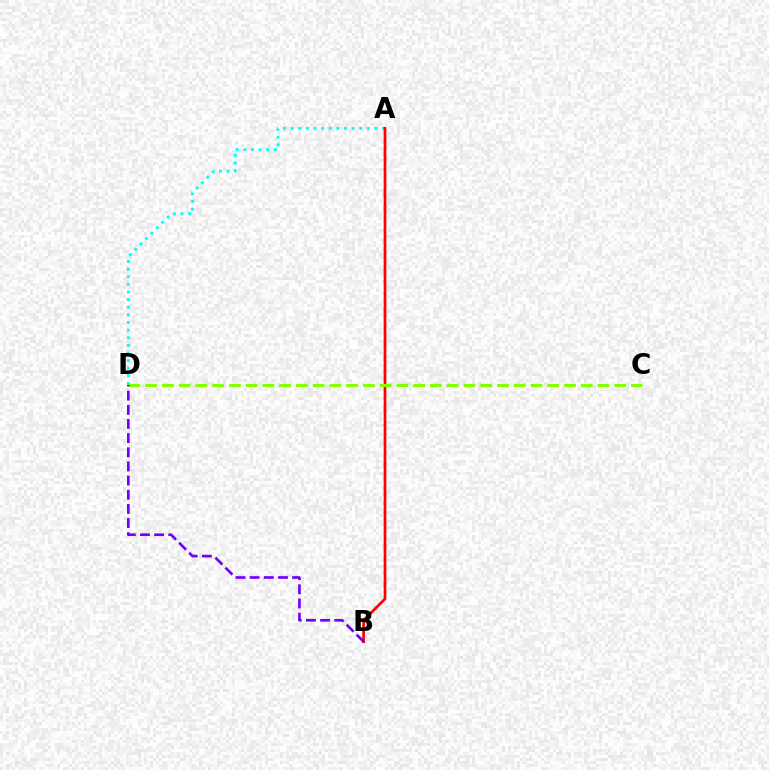{('A', 'D'): [{'color': '#00fff6', 'line_style': 'dotted', 'thickness': 2.07}], ('A', 'B'): [{'color': '#ff0000', 'line_style': 'solid', 'thickness': 1.94}], ('C', 'D'): [{'color': '#84ff00', 'line_style': 'dashed', 'thickness': 2.28}], ('B', 'D'): [{'color': '#7200ff', 'line_style': 'dashed', 'thickness': 1.92}]}